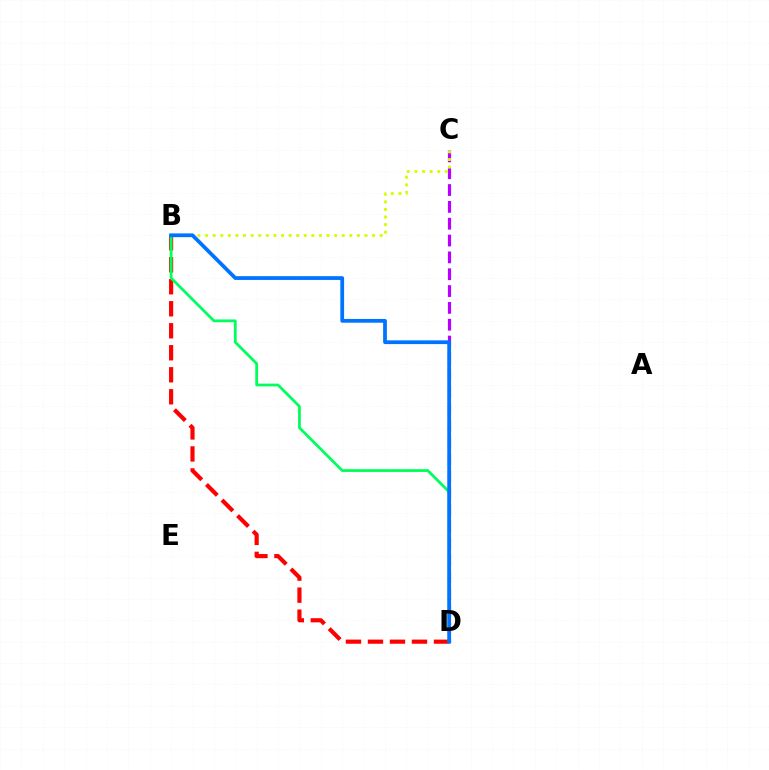{('C', 'D'): [{'color': '#b900ff', 'line_style': 'dashed', 'thickness': 2.29}], ('B', 'D'): [{'color': '#ff0000', 'line_style': 'dashed', 'thickness': 2.99}, {'color': '#00ff5c', 'line_style': 'solid', 'thickness': 2.0}, {'color': '#0074ff', 'line_style': 'solid', 'thickness': 2.71}], ('B', 'C'): [{'color': '#d1ff00', 'line_style': 'dotted', 'thickness': 2.06}]}